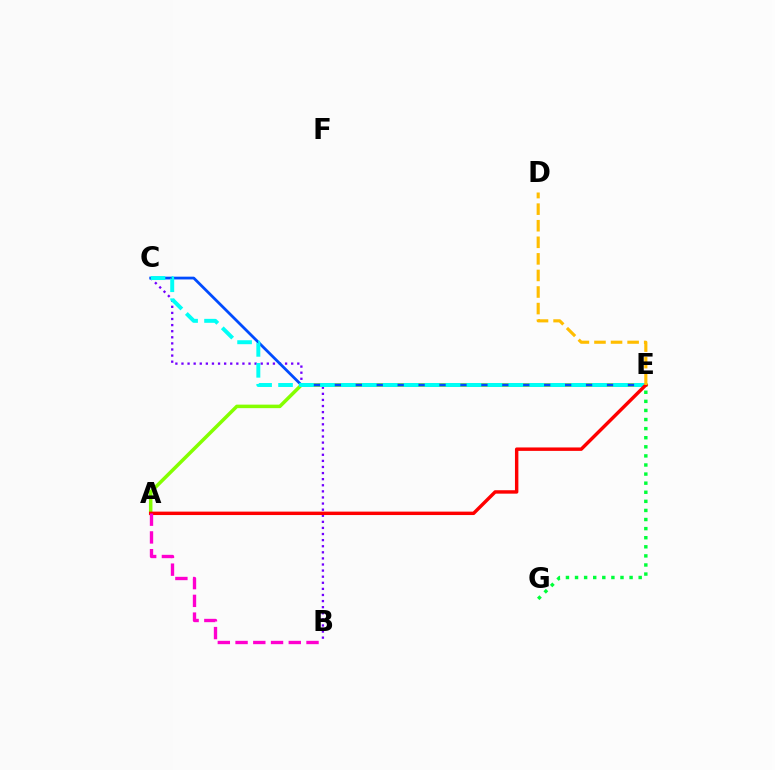{('B', 'C'): [{'color': '#7200ff', 'line_style': 'dotted', 'thickness': 1.66}], ('A', 'E'): [{'color': '#84ff00', 'line_style': 'solid', 'thickness': 2.53}, {'color': '#ff0000', 'line_style': 'solid', 'thickness': 2.47}], ('C', 'E'): [{'color': '#004bff', 'line_style': 'solid', 'thickness': 2.0}, {'color': '#00fff6', 'line_style': 'dashed', 'thickness': 2.84}], ('E', 'G'): [{'color': '#00ff39', 'line_style': 'dotted', 'thickness': 2.47}], ('A', 'B'): [{'color': '#ff00cf', 'line_style': 'dashed', 'thickness': 2.41}], ('D', 'E'): [{'color': '#ffbd00', 'line_style': 'dashed', 'thickness': 2.25}]}